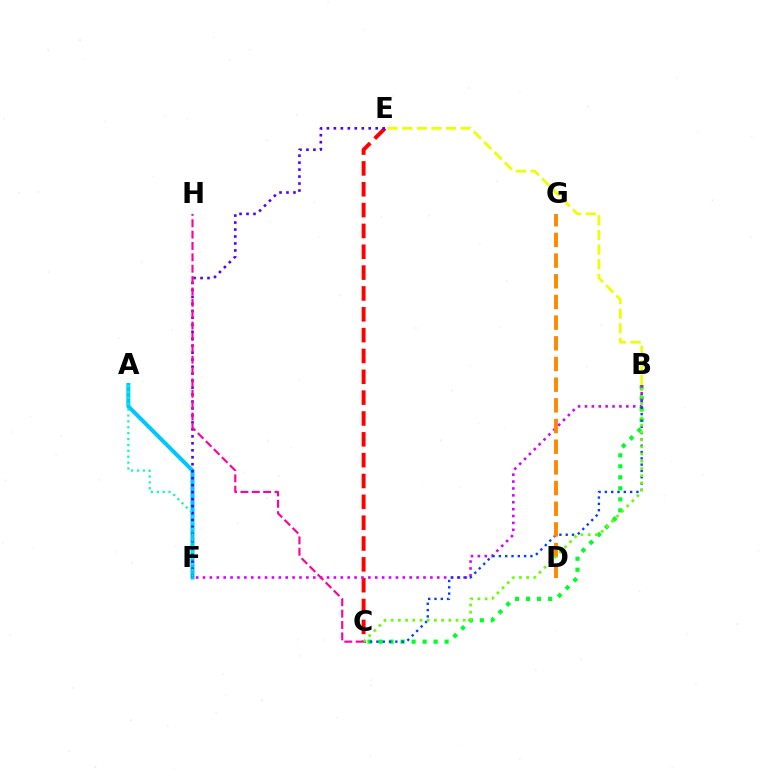{('B', 'C'): [{'color': '#00ff27', 'line_style': 'dotted', 'thickness': 2.99}, {'color': '#003fff', 'line_style': 'dotted', 'thickness': 1.71}, {'color': '#66ff00', 'line_style': 'dotted', 'thickness': 1.96}], ('A', 'F'): [{'color': '#00c7ff', 'line_style': 'solid', 'thickness': 2.88}, {'color': '#00ffaf', 'line_style': 'dotted', 'thickness': 1.6}], ('C', 'E'): [{'color': '#ff0000', 'line_style': 'dashed', 'thickness': 2.83}], ('B', 'F'): [{'color': '#d600ff', 'line_style': 'dotted', 'thickness': 1.87}], ('E', 'F'): [{'color': '#4f00ff', 'line_style': 'dotted', 'thickness': 1.89}], ('B', 'E'): [{'color': '#eeff00', 'line_style': 'dashed', 'thickness': 1.98}], ('D', 'G'): [{'color': '#ff8800', 'line_style': 'dashed', 'thickness': 2.81}], ('C', 'H'): [{'color': '#ff00a0', 'line_style': 'dashed', 'thickness': 1.54}]}